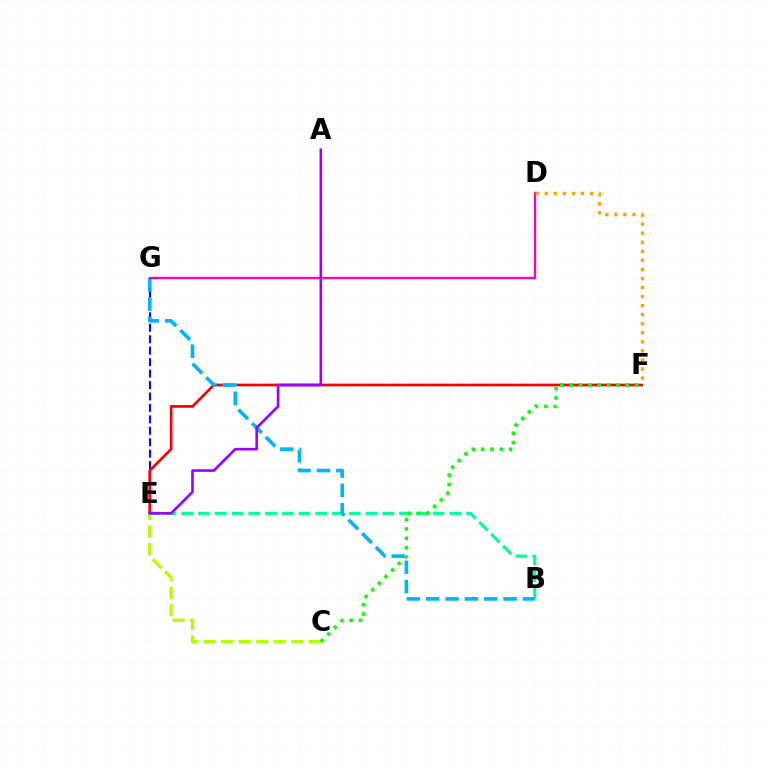{('E', 'G'): [{'color': '#0010ff', 'line_style': 'dashed', 'thickness': 1.56}], ('E', 'F'): [{'color': '#ff0000', 'line_style': 'solid', 'thickness': 1.94}], ('C', 'E'): [{'color': '#b3ff00', 'line_style': 'dashed', 'thickness': 2.38}], ('B', 'E'): [{'color': '#00ff9d', 'line_style': 'dashed', 'thickness': 2.28}], ('B', 'G'): [{'color': '#00b5ff', 'line_style': 'dashed', 'thickness': 2.63}], ('C', 'F'): [{'color': '#08ff00', 'line_style': 'dotted', 'thickness': 2.54}], ('D', 'G'): [{'color': '#ff00bd', 'line_style': 'solid', 'thickness': 1.69}], ('D', 'F'): [{'color': '#ffa500', 'line_style': 'dotted', 'thickness': 2.46}], ('A', 'E'): [{'color': '#9b00ff', 'line_style': 'solid', 'thickness': 1.88}]}